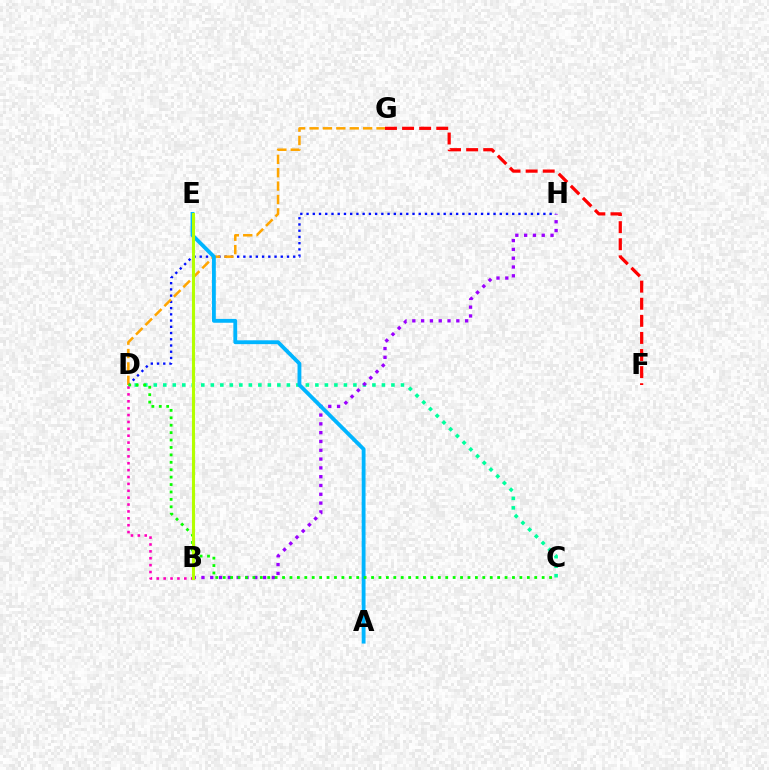{('D', 'H'): [{'color': '#0010ff', 'line_style': 'dotted', 'thickness': 1.69}], ('C', 'D'): [{'color': '#00ff9d', 'line_style': 'dotted', 'thickness': 2.58}, {'color': '#08ff00', 'line_style': 'dotted', 'thickness': 2.02}], ('D', 'G'): [{'color': '#ffa500', 'line_style': 'dashed', 'thickness': 1.82}], ('B', 'D'): [{'color': '#ff00bd', 'line_style': 'dotted', 'thickness': 1.87}], ('B', 'H'): [{'color': '#9b00ff', 'line_style': 'dotted', 'thickness': 2.39}], ('A', 'E'): [{'color': '#00b5ff', 'line_style': 'solid', 'thickness': 2.76}], ('B', 'E'): [{'color': '#b3ff00', 'line_style': 'solid', 'thickness': 2.22}], ('F', 'G'): [{'color': '#ff0000', 'line_style': 'dashed', 'thickness': 2.32}]}